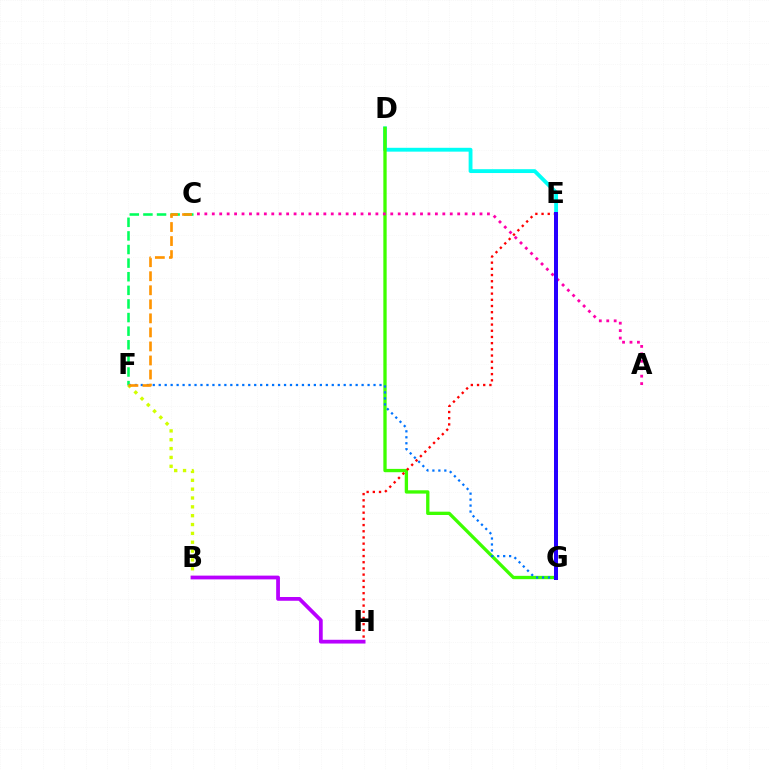{('C', 'F'): [{'color': '#00ff5c', 'line_style': 'dashed', 'thickness': 1.85}, {'color': '#ff9400', 'line_style': 'dashed', 'thickness': 1.91}], ('D', 'E'): [{'color': '#00fff6', 'line_style': 'solid', 'thickness': 2.77}], ('B', 'F'): [{'color': '#d1ff00', 'line_style': 'dotted', 'thickness': 2.4}], ('B', 'H'): [{'color': '#b900ff', 'line_style': 'solid', 'thickness': 2.71}], ('D', 'G'): [{'color': '#3dff00', 'line_style': 'solid', 'thickness': 2.39}], ('F', 'G'): [{'color': '#0074ff', 'line_style': 'dotted', 'thickness': 1.62}], ('E', 'H'): [{'color': '#ff0000', 'line_style': 'dotted', 'thickness': 1.68}], ('A', 'C'): [{'color': '#ff00ac', 'line_style': 'dotted', 'thickness': 2.02}], ('E', 'G'): [{'color': '#2500ff', 'line_style': 'solid', 'thickness': 2.88}]}